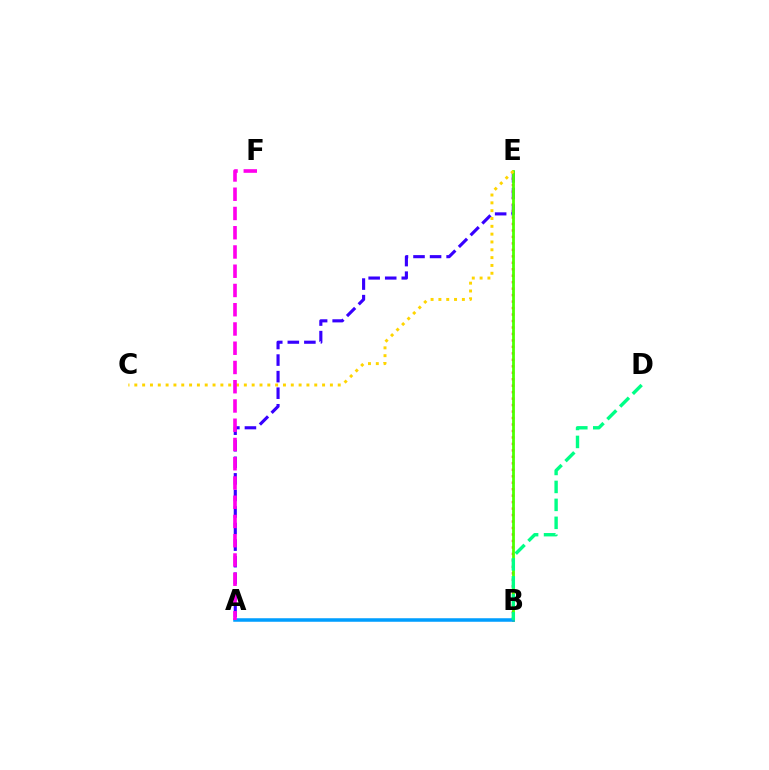{('B', 'E'): [{'color': '#ff0000', 'line_style': 'dotted', 'thickness': 1.76}, {'color': '#4fff00', 'line_style': 'solid', 'thickness': 2.01}], ('A', 'E'): [{'color': '#3700ff', 'line_style': 'dashed', 'thickness': 2.25}], ('C', 'E'): [{'color': '#ffd500', 'line_style': 'dotted', 'thickness': 2.13}], ('A', 'B'): [{'color': '#009eff', 'line_style': 'solid', 'thickness': 2.54}], ('A', 'F'): [{'color': '#ff00ed', 'line_style': 'dashed', 'thickness': 2.62}], ('B', 'D'): [{'color': '#00ff86', 'line_style': 'dashed', 'thickness': 2.44}]}